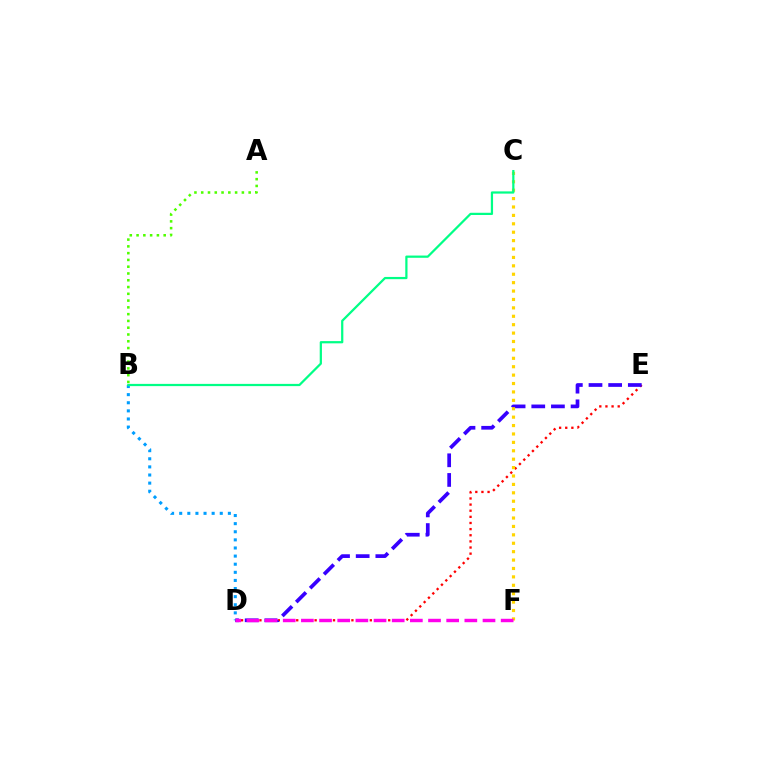{('D', 'E'): [{'color': '#ff0000', 'line_style': 'dotted', 'thickness': 1.67}, {'color': '#3700ff', 'line_style': 'dashed', 'thickness': 2.67}], ('C', 'F'): [{'color': '#ffd500', 'line_style': 'dotted', 'thickness': 2.28}], ('A', 'B'): [{'color': '#4fff00', 'line_style': 'dotted', 'thickness': 1.84}], ('B', 'D'): [{'color': '#009eff', 'line_style': 'dotted', 'thickness': 2.2}], ('B', 'C'): [{'color': '#00ff86', 'line_style': 'solid', 'thickness': 1.61}], ('D', 'F'): [{'color': '#ff00ed', 'line_style': 'dashed', 'thickness': 2.47}]}